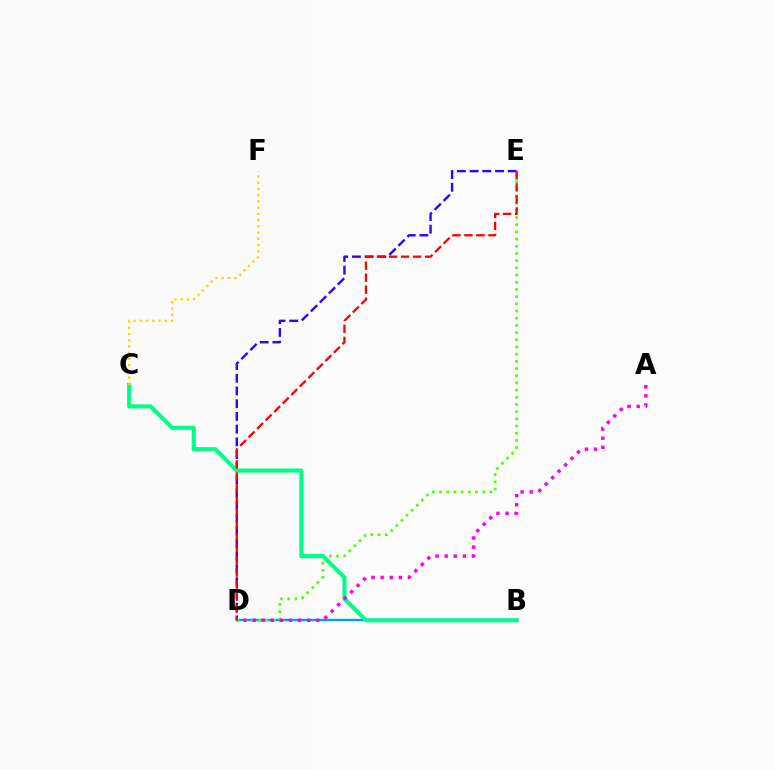{('B', 'D'): [{'color': '#009eff', 'line_style': 'solid', 'thickness': 1.7}], ('D', 'E'): [{'color': '#3700ff', 'line_style': 'dashed', 'thickness': 1.73}, {'color': '#4fff00', 'line_style': 'dotted', 'thickness': 1.95}, {'color': '#ff0000', 'line_style': 'dashed', 'thickness': 1.63}], ('B', 'C'): [{'color': '#00ff86', 'line_style': 'solid', 'thickness': 2.96}], ('A', 'D'): [{'color': '#ff00ed', 'line_style': 'dotted', 'thickness': 2.47}], ('C', 'F'): [{'color': '#ffd500', 'line_style': 'dotted', 'thickness': 1.69}]}